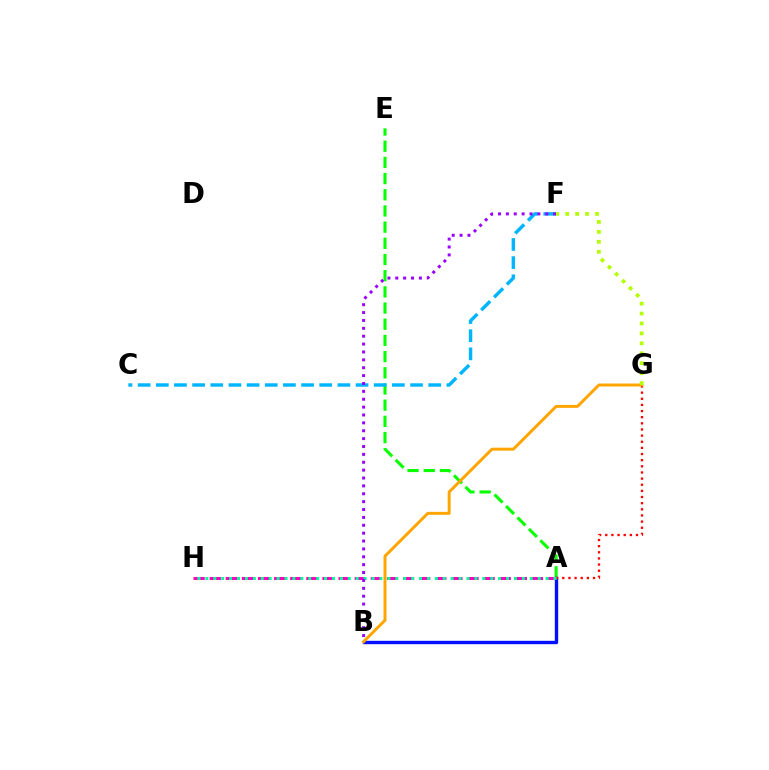{('A', 'E'): [{'color': '#08ff00', 'line_style': 'dashed', 'thickness': 2.2}], ('A', 'B'): [{'color': '#0010ff', 'line_style': 'solid', 'thickness': 2.43}], ('A', 'G'): [{'color': '#ff0000', 'line_style': 'dotted', 'thickness': 1.67}], ('A', 'H'): [{'color': '#ff00bd', 'line_style': 'dashed', 'thickness': 2.19}, {'color': '#00ff9d', 'line_style': 'dotted', 'thickness': 2.15}], ('C', 'F'): [{'color': '#00b5ff', 'line_style': 'dashed', 'thickness': 2.47}], ('B', 'F'): [{'color': '#9b00ff', 'line_style': 'dotted', 'thickness': 2.14}], ('B', 'G'): [{'color': '#ffa500', 'line_style': 'solid', 'thickness': 2.14}], ('F', 'G'): [{'color': '#b3ff00', 'line_style': 'dotted', 'thickness': 2.7}]}